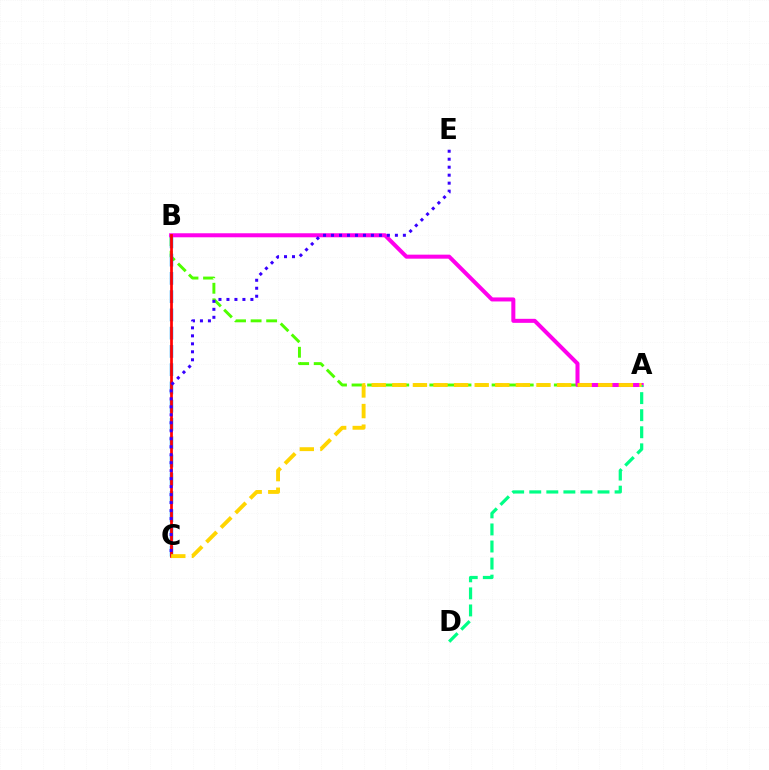{('A', 'B'): [{'color': '#4fff00', 'line_style': 'dashed', 'thickness': 2.11}, {'color': '#ff00ed', 'line_style': 'solid', 'thickness': 2.9}], ('B', 'C'): [{'color': '#009eff', 'line_style': 'dashed', 'thickness': 2.48}, {'color': '#ff0000', 'line_style': 'solid', 'thickness': 1.97}], ('A', 'D'): [{'color': '#00ff86', 'line_style': 'dashed', 'thickness': 2.32}], ('A', 'C'): [{'color': '#ffd500', 'line_style': 'dashed', 'thickness': 2.8}], ('C', 'E'): [{'color': '#3700ff', 'line_style': 'dotted', 'thickness': 2.17}]}